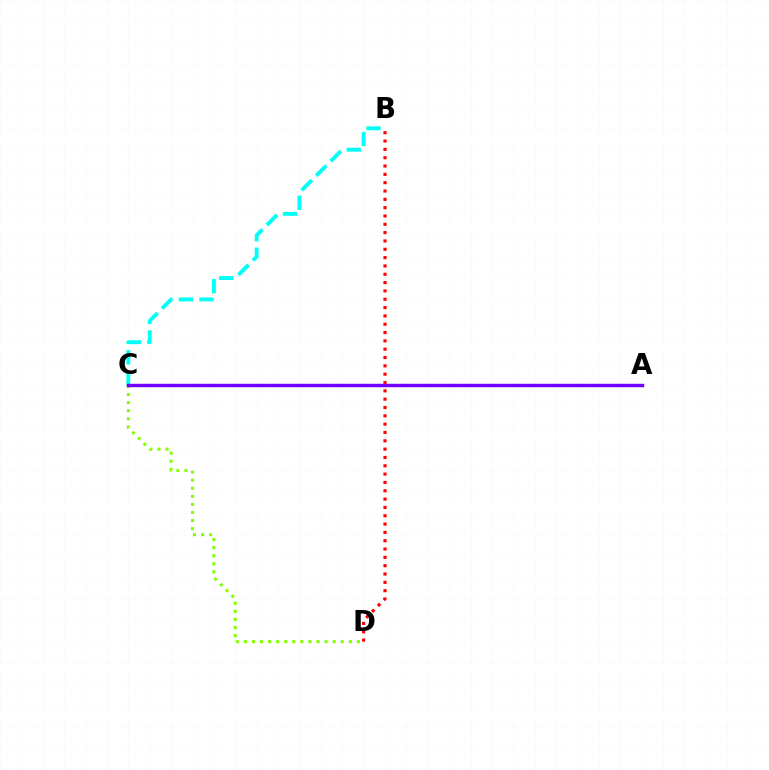{('C', 'D'): [{'color': '#84ff00', 'line_style': 'dotted', 'thickness': 2.19}], ('B', 'C'): [{'color': '#00fff6', 'line_style': 'dashed', 'thickness': 2.79}], ('A', 'C'): [{'color': '#7200ff', 'line_style': 'solid', 'thickness': 2.48}], ('B', 'D'): [{'color': '#ff0000', 'line_style': 'dotted', 'thickness': 2.26}]}